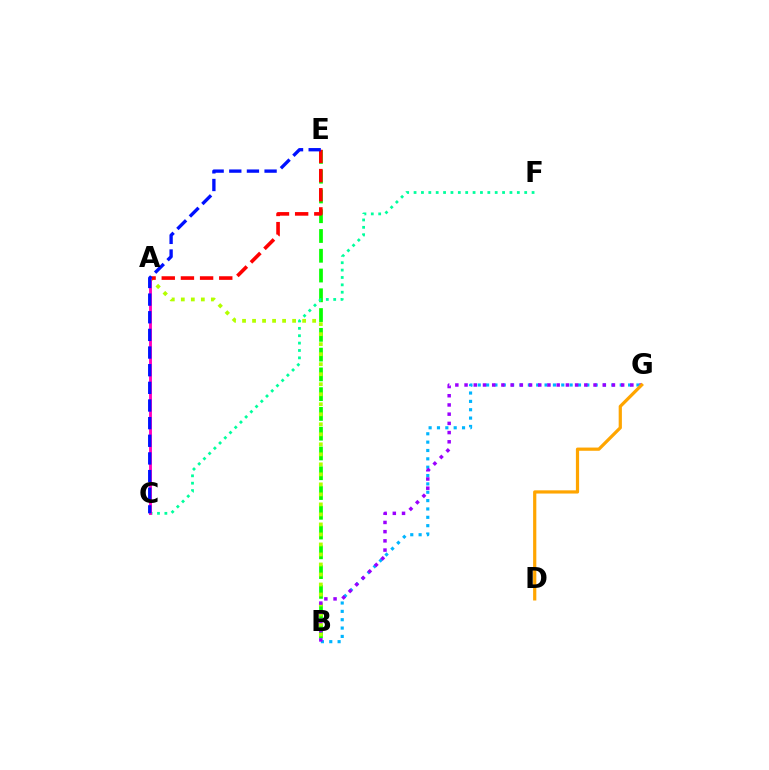{('B', 'E'): [{'color': '#08ff00', 'line_style': 'dashed', 'thickness': 2.69}], ('C', 'F'): [{'color': '#00ff9d', 'line_style': 'dotted', 'thickness': 2.0}], ('A', 'B'): [{'color': '#b3ff00', 'line_style': 'dotted', 'thickness': 2.72}], ('A', 'E'): [{'color': '#ff0000', 'line_style': 'dashed', 'thickness': 2.6}], ('A', 'C'): [{'color': '#ff00bd', 'line_style': 'solid', 'thickness': 2.07}], ('B', 'G'): [{'color': '#00b5ff', 'line_style': 'dotted', 'thickness': 2.27}, {'color': '#9b00ff', 'line_style': 'dotted', 'thickness': 2.5}], ('C', 'E'): [{'color': '#0010ff', 'line_style': 'dashed', 'thickness': 2.4}], ('D', 'G'): [{'color': '#ffa500', 'line_style': 'solid', 'thickness': 2.31}]}